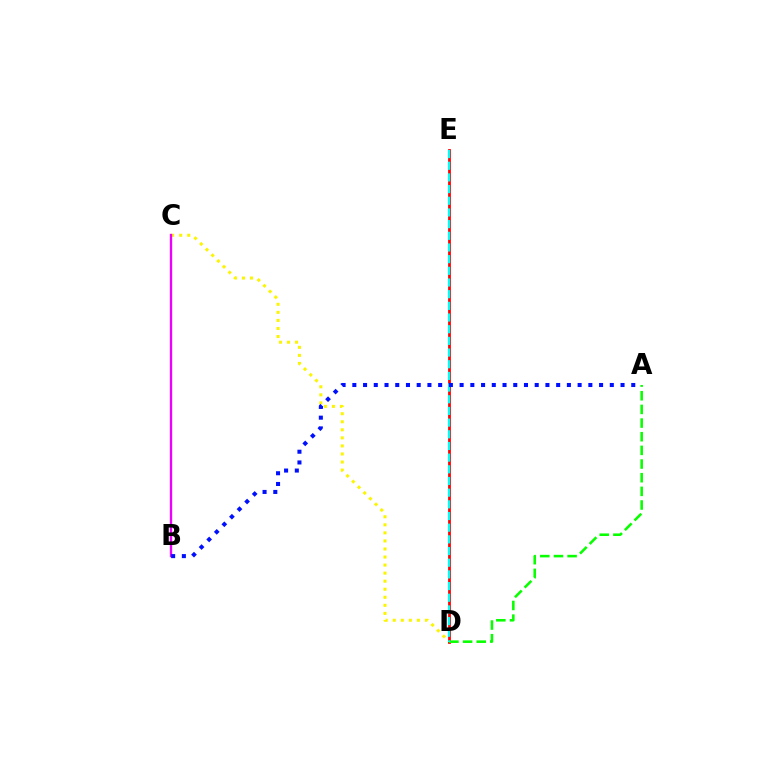{('C', 'D'): [{'color': '#fcf500', 'line_style': 'dotted', 'thickness': 2.19}], ('D', 'E'): [{'color': '#ff0000', 'line_style': 'solid', 'thickness': 2.0}, {'color': '#00fff6', 'line_style': 'dashed', 'thickness': 1.59}], ('A', 'D'): [{'color': '#08ff00', 'line_style': 'dashed', 'thickness': 1.86}], ('B', 'C'): [{'color': '#ee00ff', 'line_style': 'solid', 'thickness': 1.69}], ('A', 'B'): [{'color': '#0010ff', 'line_style': 'dotted', 'thickness': 2.91}]}